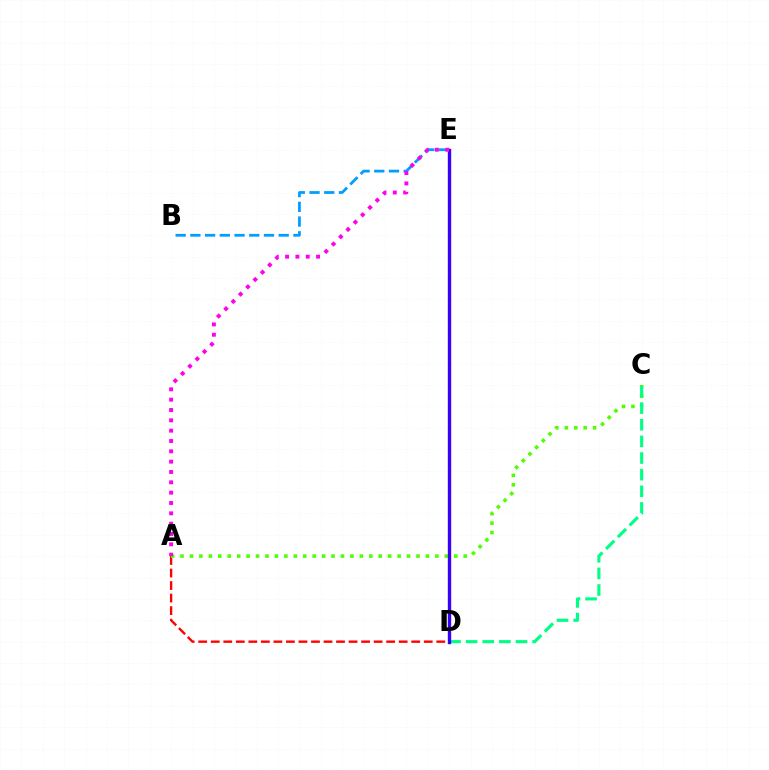{('D', 'E'): [{'color': '#ffd500', 'line_style': 'solid', 'thickness': 2.32}, {'color': '#3700ff', 'line_style': 'solid', 'thickness': 2.39}], ('A', 'D'): [{'color': '#ff0000', 'line_style': 'dashed', 'thickness': 1.7}], ('A', 'C'): [{'color': '#4fff00', 'line_style': 'dotted', 'thickness': 2.56}], ('B', 'E'): [{'color': '#009eff', 'line_style': 'dashed', 'thickness': 2.0}], ('C', 'D'): [{'color': '#00ff86', 'line_style': 'dashed', 'thickness': 2.26}], ('A', 'E'): [{'color': '#ff00ed', 'line_style': 'dotted', 'thickness': 2.81}]}